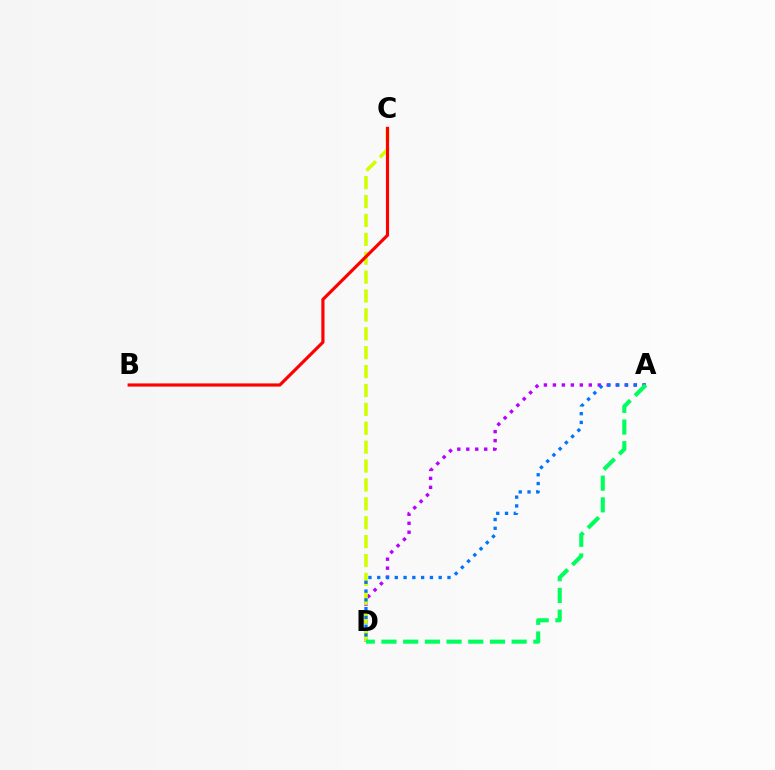{('A', 'D'): [{'color': '#b900ff', 'line_style': 'dotted', 'thickness': 2.44}, {'color': '#0074ff', 'line_style': 'dotted', 'thickness': 2.39}, {'color': '#00ff5c', 'line_style': 'dashed', 'thickness': 2.95}], ('C', 'D'): [{'color': '#d1ff00', 'line_style': 'dashed', 'thickness': 2.57}], ('B', 'C'): [{'color': '#ff0000', 'line_style': 'solid', 'thickness': 2.28}]}